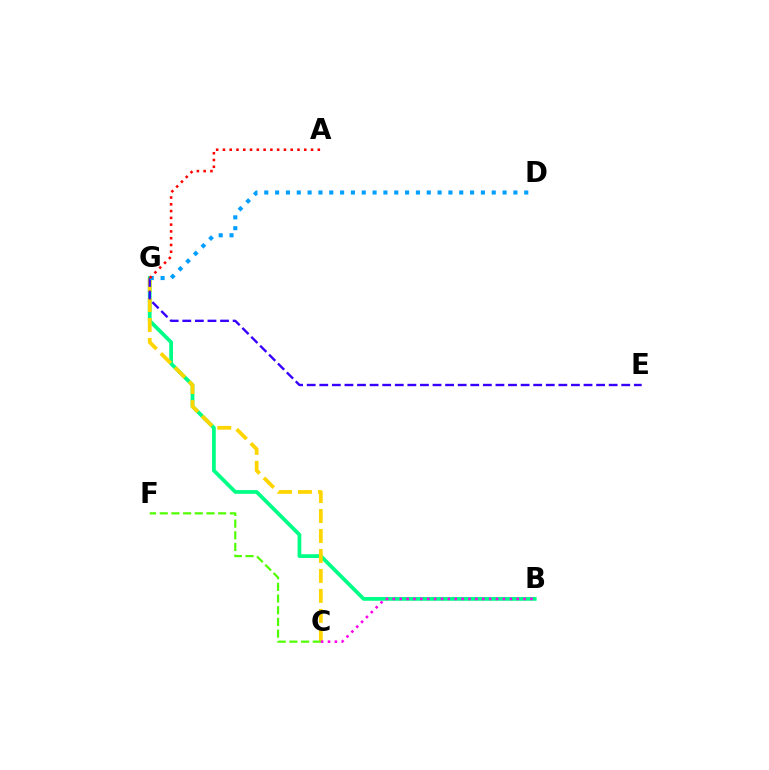{('B', 'G'): [{'color': '#00ff86', 'line_style': 'solid', 'thickness': 2.71}], ('C', 'G'): [{'color': '#ffd500', 'line_style': 'dashed', 'thickness': 2.71}], ('E', 'G'): [{'color': '#3700ff', 'line_style': 'dashed', 'thickness': 1.71}], ('C', 'F'): [{'color': '#4fff00', 'line_style': 'dashed', 'thickness': 1.59}], ('D', 'G'): [{'color': '#009eff', 'line_style': 'dotted', 'thickness': 2.94}], ('B', 'C'): [{'color': '#ff00ed', 'line_style': 'dotted', 'thickness': 1.87}], ('A', 'G'): [{'color': '#ff0000', 'line_style': 'dotted', 'thickness': 1.84}]}